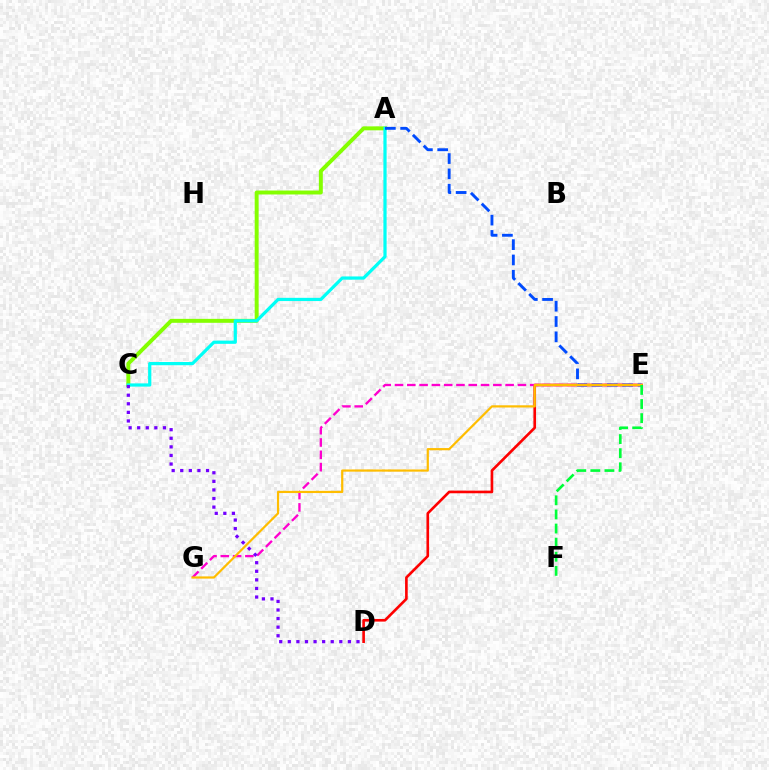{('D', 'E'): [{'color': '#ff0000', 'line_style': 'solid', 'thickness': 1.9}], ('A', 'C'): [{'color': '#84ff00', 'line_style': 'solid', 'thickness': 2.84}, {'color': '#00fff6', 'line_style': 'solid', 'thickness': 2.32}], ('E', 'G'): [{'color': '#ff00cf', 'line_style': 'dashed', 'thickness': 1.67}, {'color': '#ffbd00', 'line_style': 'solid', 'thickness': 1.59}], ('A', 'E'): [{'color': '#004bff', 'line_style': 'dashed', 'thickness': 2.08}], ('C', 'D'): [{'color': '#7200ff', 'line_style': 'dotted', 'thickness': 2.33}], ('E', 'F'): [{'color': '#00ff39', 'line_style': 'dashed', 'thickness': 1.92}]}